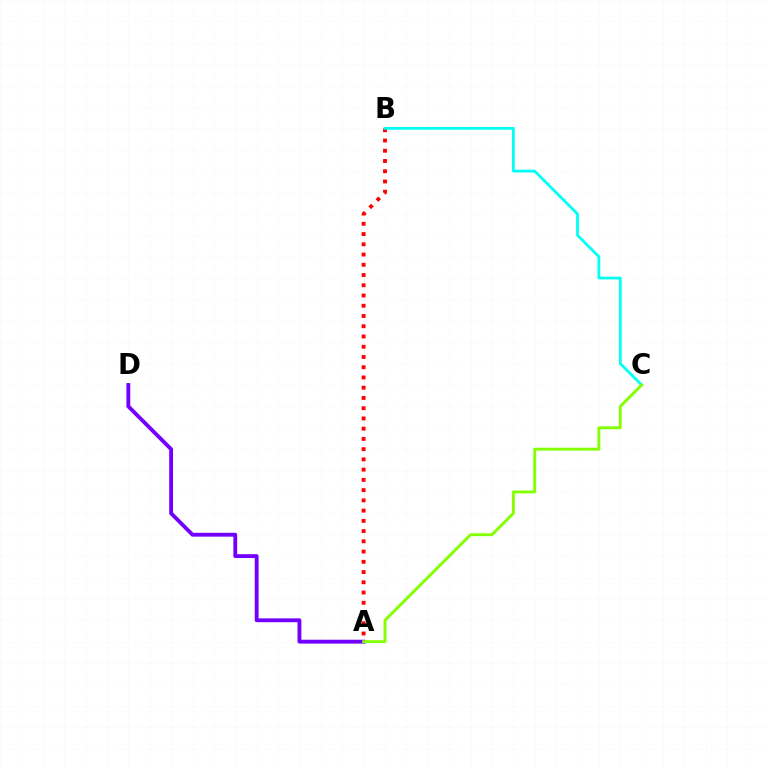{('A', 'B'): [{'color': '#ff0000', 'line_style': 'dotted', 'thickness': 2.78}], ('A', 'D'): [{'color': '#7200ff', 'line_style': 'solid', 'thickness': 2.77}], ('B', 'C'): [{'color': '#00fff6', 'line_style': 'solid', 'thickness': 1.99}], ('A', 'C'): [{'color': '#84ff00', 'line_style': 'solid', 'thickness': 2.09}]}